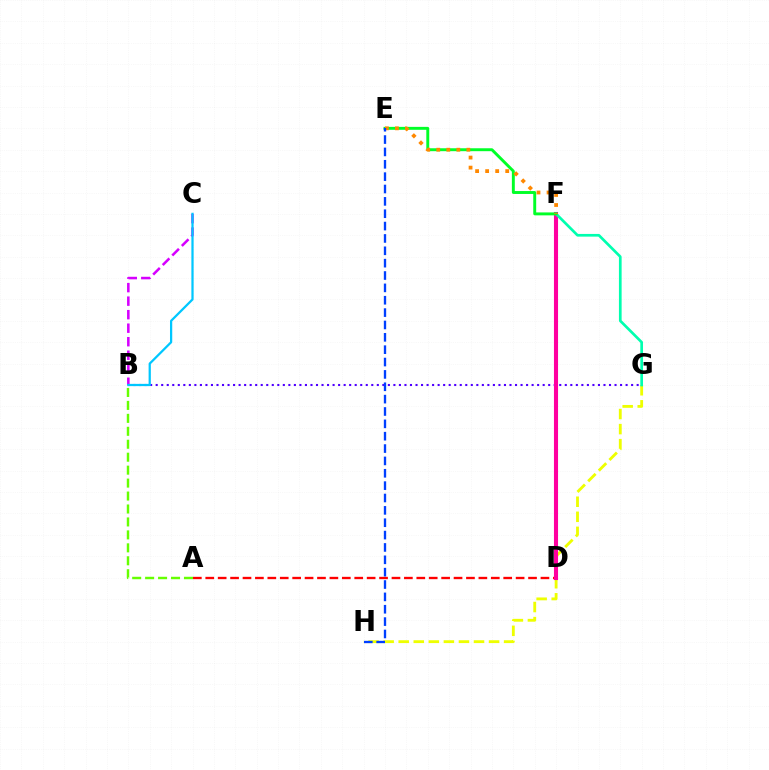{('G', 'H'): [{'color': '#eeff00', 'line_style': 'dashed', 'thickness': 2.05}], ('A', 'D'): [{'color': '#ff0000', 'line_style': 'dashed', 'thickness': 1.69}], ('A', 'B'): [{'color': '#66ff00', 'line_style': 'dashed', 'thickness': 1.76}], ('B', 'G'): [{'color': '#4f00ff', 'line_style': 'dotted', 'thickness': 1.5}], ('D', 'F'): [{'color': '#ff00a0', 'line_style': 'solid', 'thickness': 2.94}], ('B', 'C'): [{'color': '#d600ff', 'line_style': 'dashed', 'thickness': 1.84}, {'color': '#00c7ff', 'line_style': 'solid', 'thickness': 1.62}], ('F', 'G'): [{'color': '#00ffaf', 'line_style': 'solid', 'thickness': 1.94}], ('E', 'F'): [{'color': '#00ff27', 'line_style': 'solid', 'thickness': 2.11}, {'color': '#ff8800', 'line_style': 'dotted', 'thickness': 2.73}], ('E', 'H'): [{'color': '#003fff', 'line_style': 'dashed', 'thickness': 1.68}]}